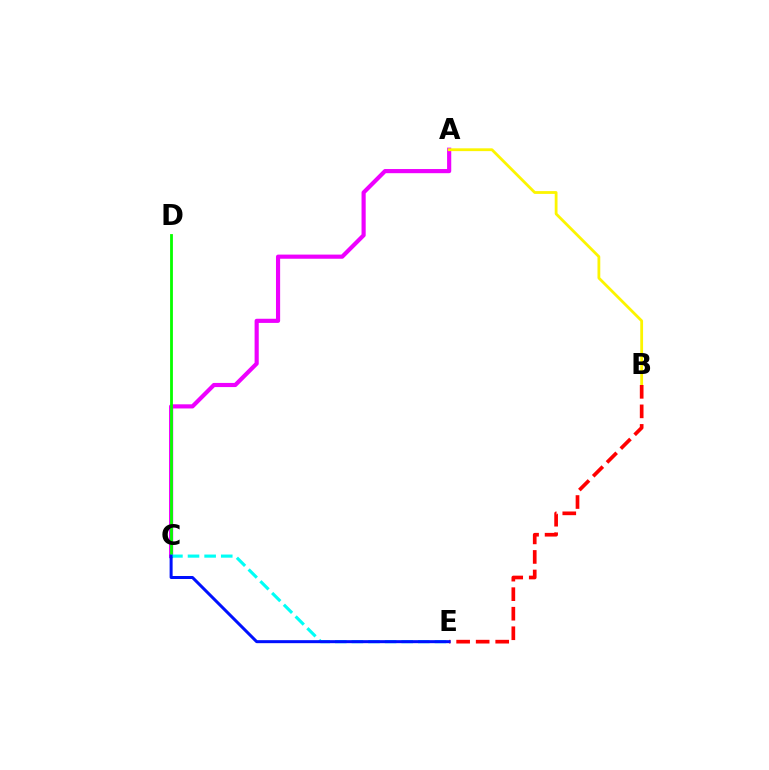{('A', 'C'): [{'color': '#ee00ff', 'line_style': 'solid', 'thickness': 2.99}], ('C', 'D'): [{'color': '#08ff00', 'line_style': 'solid', 'thickness': 2.03}], ('C', 'E'): [{'color': '#00fff6', 'line_style': 'dashed', 'thickness': 2.26}, {'color': '#0010ff', 'line_style': 'solid', 'thickness': 2.17}], ('A', 'B'): [{'color': '#fcf500', 'line_style': 'solid', 'thickness': 2.01}], ('B', 'E'): [{'color': '#ff0000', 'line_style': 'dashed', 'thickness': 2.65}]}